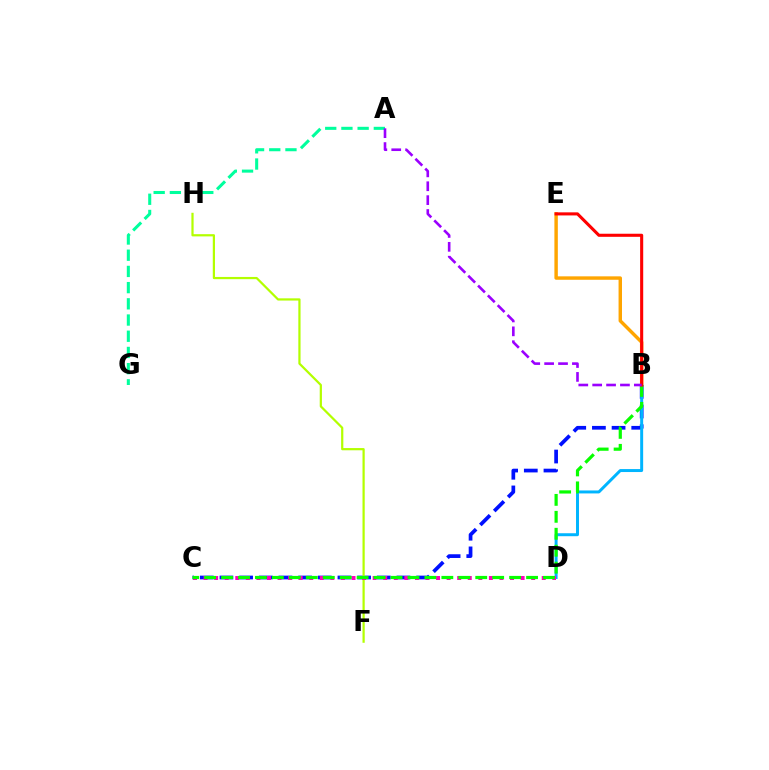{('B', 'C'): [{'color': '#0010ff', 'line_style': 'dashed', 'thickness': 2.67}, {'color': '#08ff00', 'line_style': 'dashed', 'thickness': 2.3}], ('A', 'G'): [{'color': '#00ff9d', 'line_style': 'dashed', 'thickness': 2.2}], ('F', 'H'): [{'color': '#b3ff00', 'line_style': 'solid', 'thickness': 1.6}], ('B', 'D'): [{'color': '#00b5ff', 'line_style': 'solid', 'thickness': 2.14}], ('B', 'E'): [{'color': '#ffa500', 'line_style': 'solid', 'thickness': 2.47}, {'color': '#ff0000', 'line_style': 'solid', 'thickness': 2.22}], ('C', 'D'): [{'color': '#ff00bd', 'line_style': 'dotted', 'thickness': 2.87}], ('A', 'B'): [{'color': '#9b00ff', 'line_style': 'dashed', 'thickness': 1.89}]}